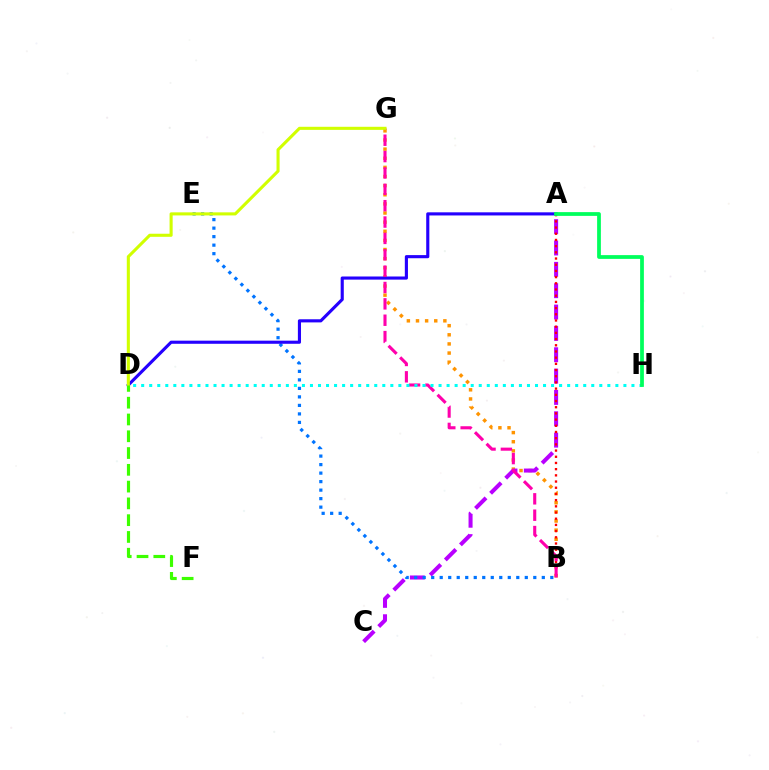{('B', 'G'): [{'color': '#ff9400', 'line_style': 'dotted', 'thickness': 2.48}, {'color': '#ff00ac', 'line_style': 'dashed', 'thickness': 2.22}], ('A', 'C'): [{'color': '#b900ff', 'line_style': 'dashed', 'thickness': 2.9}], ('A', 'B'): [{'color': '#ff0000', 'line_style': 'dotted', 'thickness': 1.68}], ('B', 'E'): [{'color': '#0074ff', 'line_style': 'dotted', 'thickness': 2.31}], ('A', 'D'): [{'color': '#2500ff', 'line_style': 'solid', 'thickness': 2.25}], ('D', 'G'): [{'color': '#d1ff00', 'line_style': 'solid', 'thickness': 2.22}], ('D', 'H'): [{'color': '#00fff6', 'line_style': 'dotted', 'thickness': 2.18}], ('D', 'F'): [{'color': '#3dff00', 'line_style': 'dashed', 'thickness': 2.28}], ('A', 'H'): [{'color': '#00ff5c', 'line_style': 'solid', 'thickness': 2.71}]}